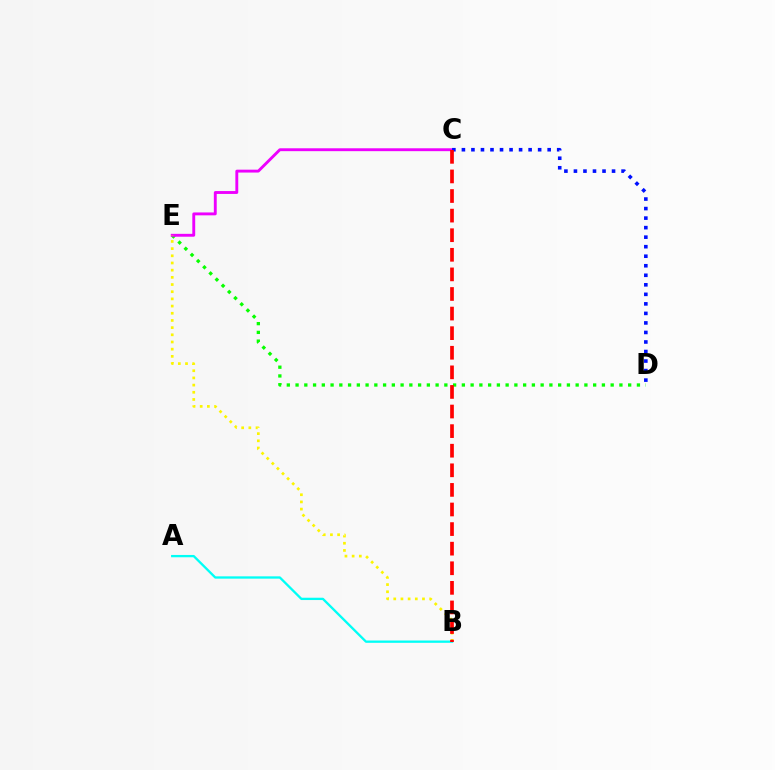{('D', 'E'): [{'color': '#08ff00', 'line_style': 'dotted', 'thickness': 2.38}], ('C', 'E'): [{'color': '#ee00ff', 'line_style': 'solid', 'thickness': 2.08}], ('B', 'E'): [{'color': '#fcf500', 'line_style': 'dotted', 'thickness': 1.95}], ('A', 'B'): [{'color': '#00fff6', 'line_style': 'solid', 'thickness': 1.66}], ('C', 'D'): [{'color': '#0010ff', 'line_style': 'dotted', 'thickness': 2.59}], ('B', 'C'): [{'color': '#ff0000', 'line_style': 'dashed', 'thickness': 2.66}]}